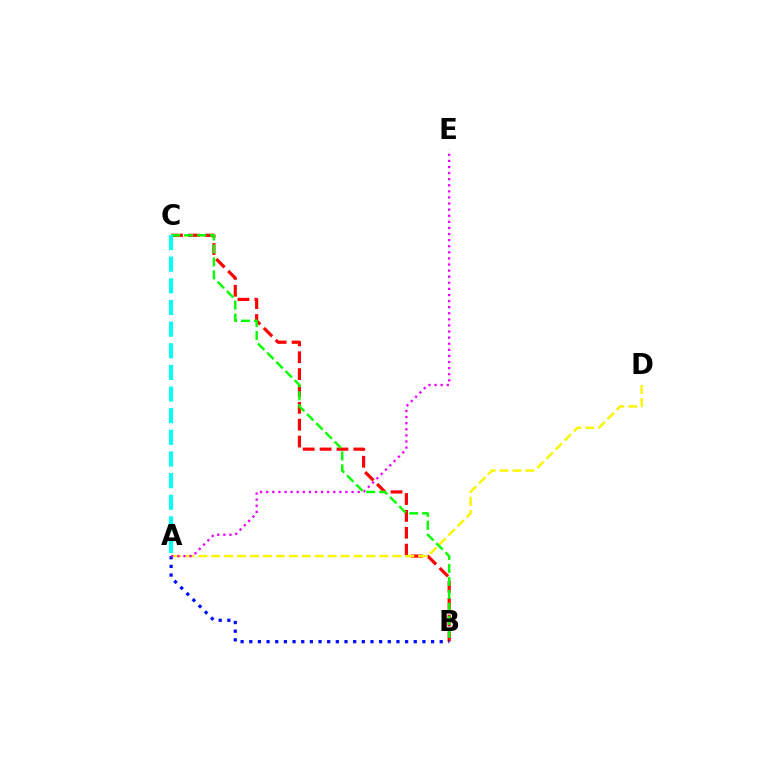{('B', 'C'): [{'color': '#ff0000', 'line_style': 'dashed', 'thickness': 2.29}, {'color': '#08ff00', 'line_style': 'dashed', 'thickness': 1.76}], ('A', 'D'): [{'color': '#fcf500', 'line_style': 'dashed', 'thickness': 1.76}], ('A', 'B'): [{'color': '#0010ff', 'line_style': 'dotted', 'thickness': 2.35}], ('A', 'C'): [{'color': '#00fff6', 'line_style': 'dashed', 'thickness': 2.94}], ('A', 'E'): [{'color': '#ee00ff', 'line_style': 'dotted', 'thickness': 1.66}]}